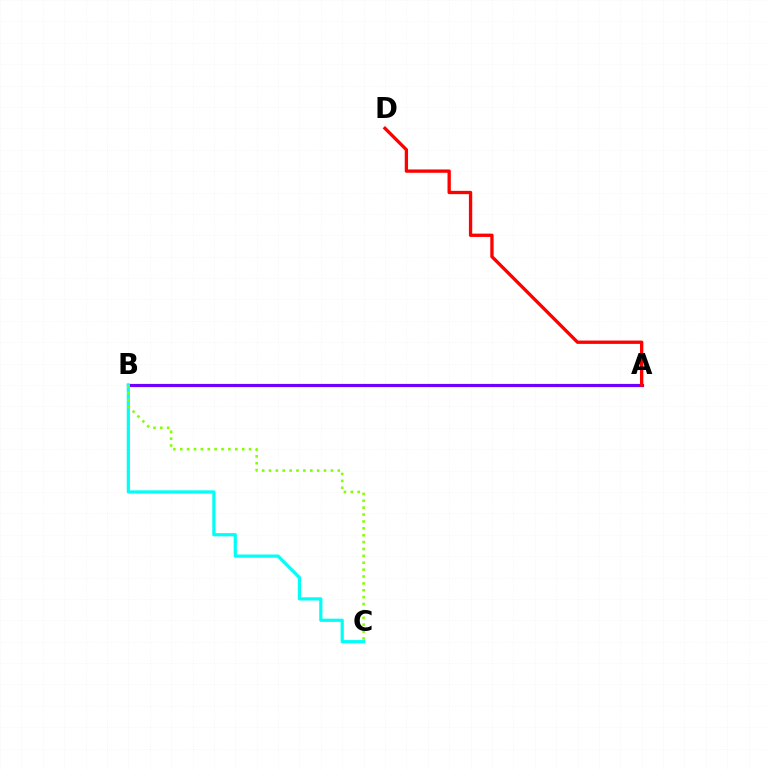{('A', 'B'): [{'color': '#7200ff', 'line_style': 'solid', 'thickness': 2.28}], ('A', 'D'): [{'color': '#ff0000', 'line_style': 'solid', 'thickness': 2.39}], ('B', 'C'): [{'color': '#00fff6', 'line_style': 'solid', 'thickness': 2.31}, {'color': '#84ff00', 'line_style': 'dotted', 'thickness': 1.87}]}